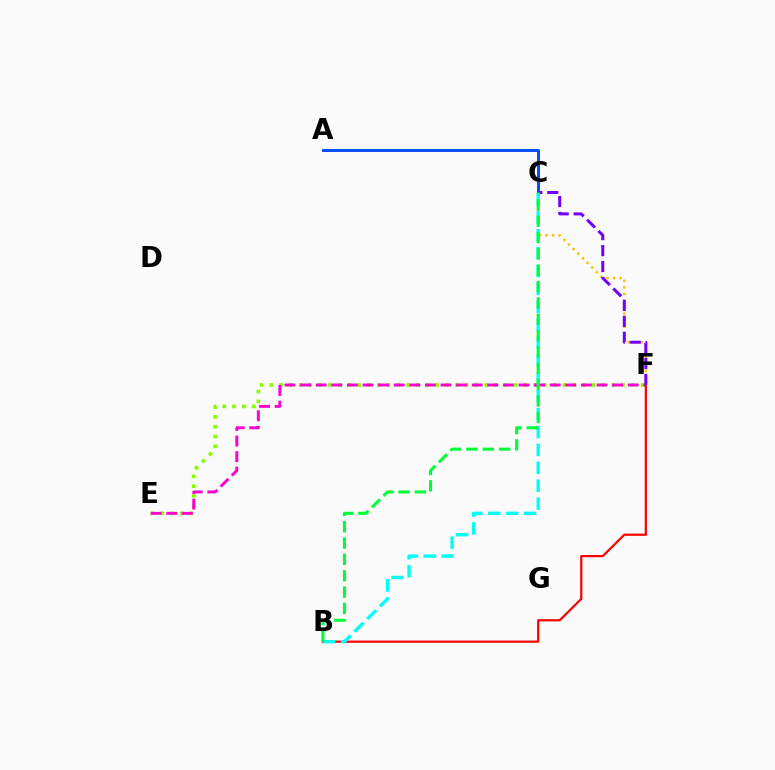{('C', 'F'): [{'color': '#ffbd00', 'line_style': 'dotted', 'thickness': 1.78}, {'color': '#7200ff', 'line_style': 'dashed', 'thickness': 2.16}], ('E', 'F'): [{'color': '#84ff00', 'line_style': 'dotted', 'thickness': 2.65}, {'color': '#ff00cf', 'line_style': 'dashed', 'thickness': 2.12}], ('A', 'C'): [{'color': '#004bff', 'line_style': 'solid', 'thickness': 2.12}], ('B', 'F'): [{'color': '#ff0000', 'line_style': 'solid', 'thickness': 1.59}], ('B', 'C'): [{'color': '#00fff6', 'line_style': 'dashed', 'thickness': 2.43}, {'color': '#00ff39', 'line_style': 'dashed', 'thickness': 2.22}]}